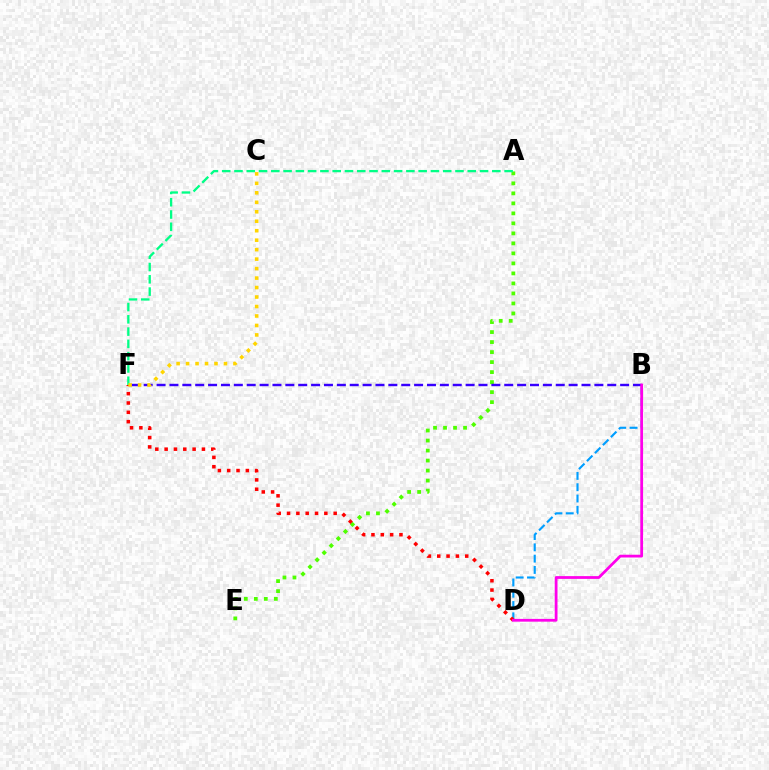{('A', 'E'): [{'color': '#4fff00', 'line_style': 'dotted', 'thickness': 2.72}], ('B', 'F'): [{'color': '#3700ff', 'line_style': 'dashed', 'thickness': 1.75}], ('A', 'F'): [{'color': '#00ff86', 'line_style': 'dashed', 'thickness': 1.67}], ('B', 'D'): [{'color': '#009eff', 'line_style': 'dashed', 'thickness': 1.53}, {'color': '#ff00ed', 'line_style': 'solid', 'thickness': 1.99}], ('D', 'F'): [{'color': '#ff0000', 'line_style': 'dotted', 'thickness': 2.53}], ('C', 'F'): [{'color': '#ffd500', 'line_style': 'dotted', 'thickness': 2.57}]}